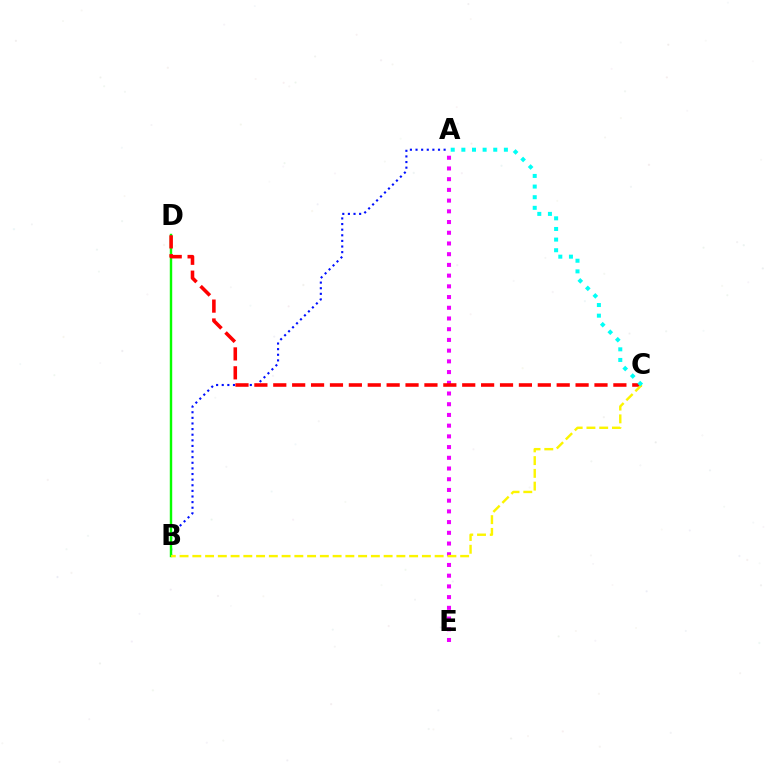{('A', 'E'): [{'color': '#ee00ff', 'line_style': 'dotted', 'thickness': 2.91}], ('A', 'B'): [{'color': '#0010ff', 'line_style': 'dotted', 'thickness': 1.53}], ('B', 'D'): [{'color': '#08ff00', 'line_style': 'solid', 'thickness': 1.74}], ('C', 'D'): [{'color': '#ff0000', 'line_style': 'dashed', 'thickness': 2.57}], ('B', 'C'): [{'color': '#fcf500', 'line_style': 'dashed', 'thickness': 1.73}], ('A', 'C'): [{'color': '#00fff6', 'line_style': 'dotted', 'thickness': 2.89}]}